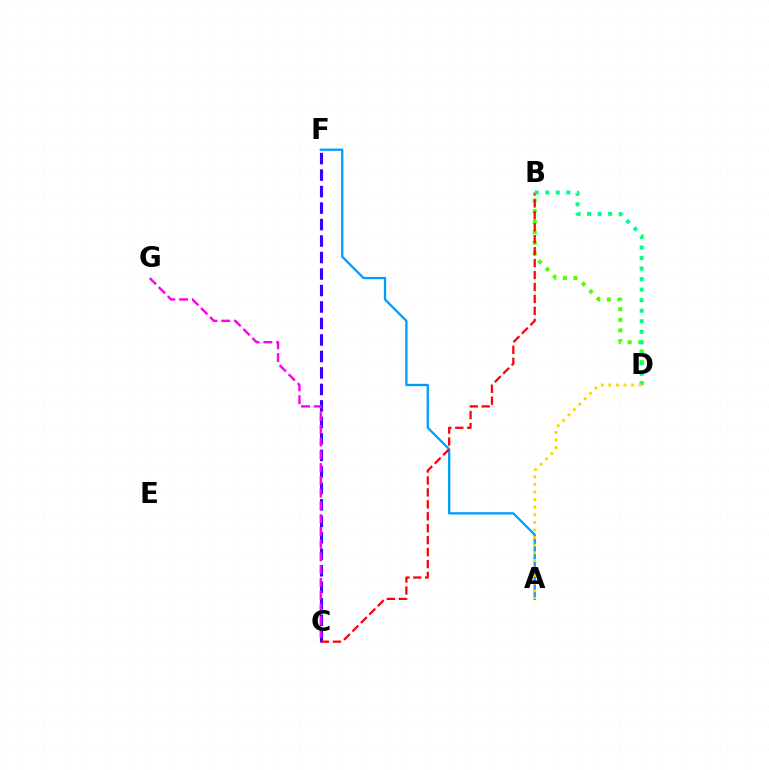{('A', 'F'): [{'color': '#009eff', 'line_style': 'solid', 'thickness': 1.66}], ('C', 'F'): [{'color': '#3700ff', 'line_style': 'dashed', 'thickness': 2.24}], ('B', 'D'): [{'color': '#4fff00', 'line_style': 'dotted', 'thickness': 2.87}, {'color': '#00ff86', 'line_style': 'dotted', 'thickness': 2.86}], ('B', 'C'): [{'color': '#ff0000', 'line_style': 'dashed', 'thickness': 1.62}], ('A', 'D'): [{'color': '#ffd500', 'line_style': 'dotted', 'thickness': 2.07}], ('C', 'G'): [{'color': '#ff00ed', 'line_style': 'dashed', 'thickness': 1.73}]}